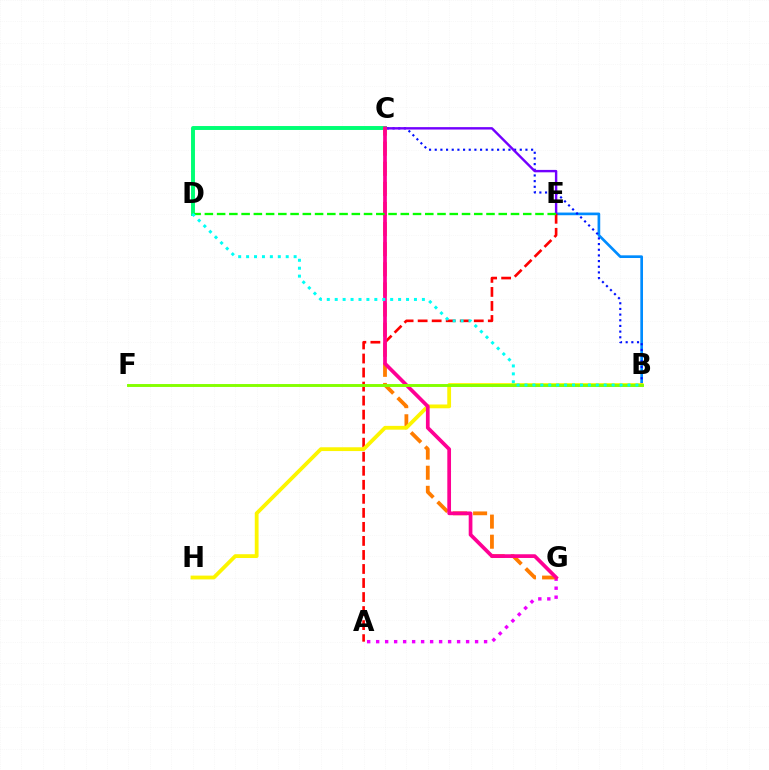{('C', 'D'): [{'color': '#00ff74', 'line_style': 'solid', 'thickness': 2.83}], ('B', 'E'): [{'color': '#008cff', 'line_style': 'solid', 'thickness': 1.93}], ('A', 'G'): [{'color': '#ee00ff', 'line_style': 'dotted', 'thickness': 2.44}], ('B', 'C'): [{'color': '#0010ff', 'line_style': 'dotted', 'thickness': 1.54}], ('C', 'E'): [{'color': '#7200ff', 'line_style': 'solid', 'thickness': 1.73}], ('A', 'E'): [{'color': '#ff0000', 'line_style': 'dashed', 'thickness': 1.91}], ('C', 'G'): [{'color': '#ff7c00', 'line_style': 'dashed', 'thickness': 2.73}, {'color': '#ff0094', 'line_style': 'solid', 'thickness': 2.67}], ('B', 'H'): [{'color': '#fcf500', 'line_style': 'solid', 'thickness': 2.73}], ('B', 'F'): [{'color': '#84ff00', 'line_style': 'solid', 'thickness': 2.1}], ('D', 'E'): [{'color': '#08ff00', 'line_style': 'dashed', 'thickness': 1.66}], ('B', 'D'): [{'color': '#00fff6', 'line_style': 'dotted', 'thickness': 2.15}]}